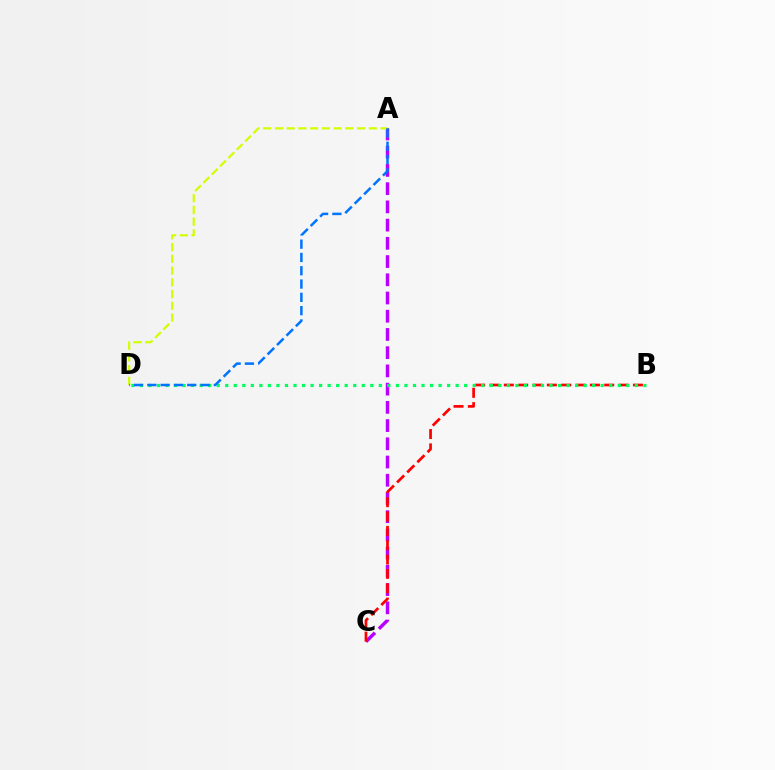{('A', 'C'): [{'color': '#b900ff', 'line_style': 'dashed', 'thickness': 2.48}], ('B', 'C'): [{'color': '#ff0000', 'line_style': 'dashed', 'thickness': 1.95}], ('A', 'D'): [{'color': '#d1ff00', 'line_style': 'dashed', 'thickness': 1.59}, {'color': '#0074ff', 'line_style': 'dashed', 'thickness': 1.81}], ('B', 'D'): [{'color': '#00ff5c', 'line_style': 'dotted', 'thickness': 2.32}]}